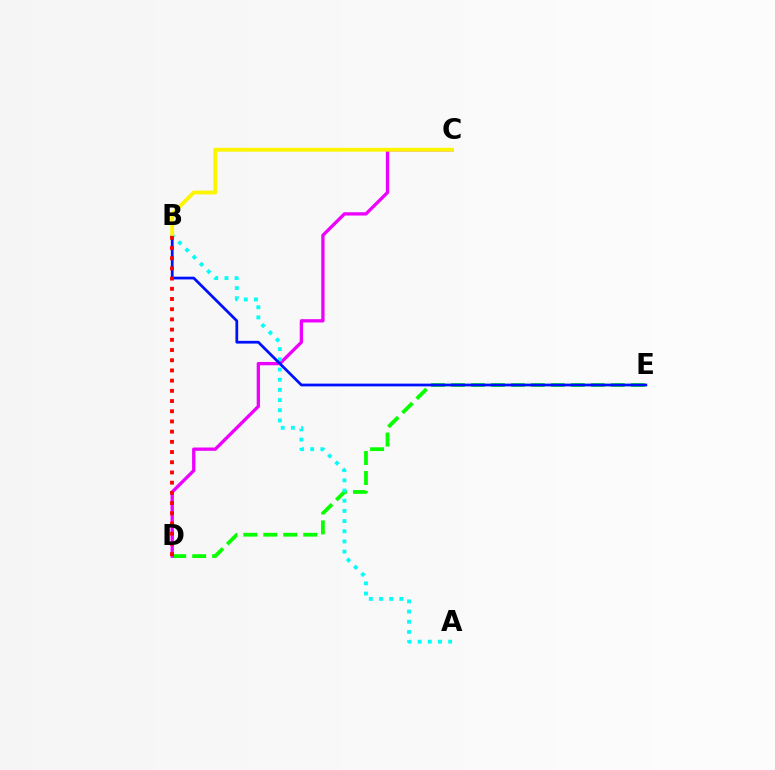{('D', 'E'): [{'color': '#08ff00', 'line_style': 'dashed', 'thickness': 2.71}], ('C', 'D'): [{'color': '#ee00ff', 'line_style': 'solid', 'thickness': 2.38}], ('A', 'B'): [{'color': '#00fff6', 'line_style': 'dotted', 'thickness': 2.77}], ('B', 'E'): [{'color': '#0010ff', 'line_style': 'solid', 'thickness': 1.98}], ('B', 'C'): [{'color': '#fcf500', 'line_style': 'solid', 'thickness': 2.77}], ('B', 'D'): [{'color': '#ff0000', 'line_style': 'dotted', 'thickness': 2.77}]}